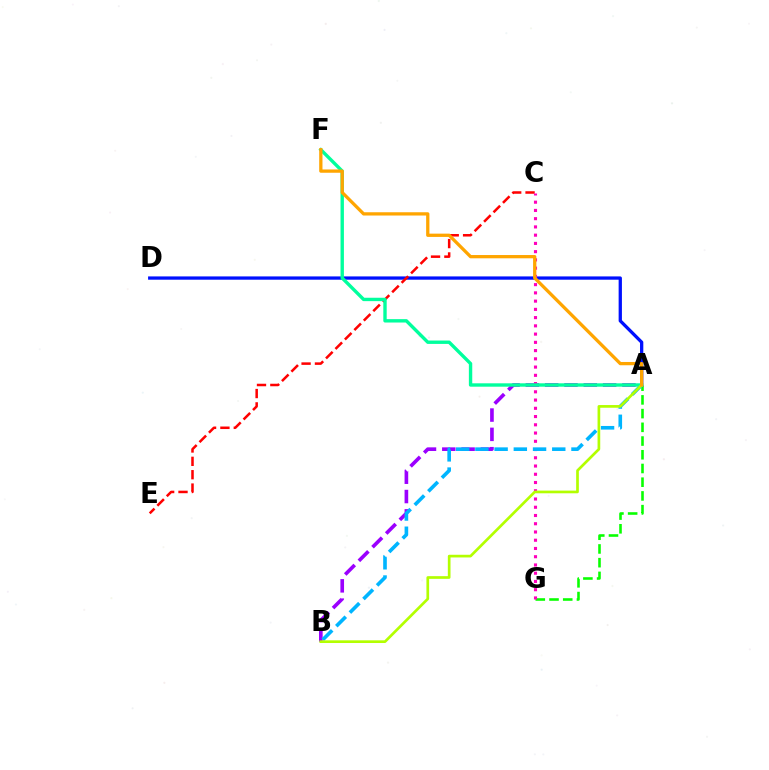{('A', 'G'): [{'color': '#08ff00', 'line_style': 'dashed', 'thickness': 1.86}], ('A', 'D'): [{'color': '#0010ff', 'line_style': 'solid', 'thickness': 2.36}], ('C', 'E'): [{'color': '#ff0000', 'line_style': 'dashed', 'thickness': 1.82}], ('A', 'B'): [{'color': '#9b00ff', 'line_style': 'dashed', 'thickness': 2.62}, {'color': '#00b5ff', 'line_style': 'dashed', 'thickness': 2.61}, {'color': '#b3ff00', 'line_style': 'solid', 'thickness': 1.93}], ('C', 'G'): [{'color': '#ff00bd', 'line_style': 'dotted', 'thickness': 2.24}], ('A', 'F'): [{'color': '#00ff9d', 'line_style': 'solid', 'thickness': 2.44}, {'color': '#ffa500', 'line_style': 'solid', 'thickness': 2.36}]}